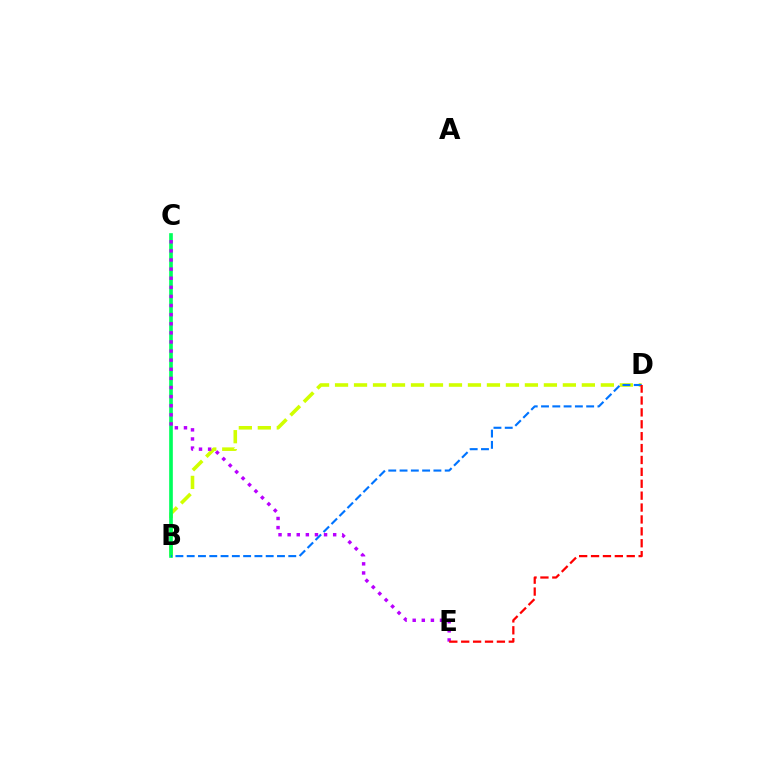{('B', 'D'): [{'color': '#d1ff00', 'line_style': 'dashed', 'thickness': 2.58}, {'color': '#0074ff', 'line_style': 'dashed', 'thickness': 1.53}], ('B', 'C'): [{'color': '#00ff5c', 'line_style': 'solid', 'thickness': 2.63}], ('C', 'E'): [{'color': '#b900ff', 'line_style': 'dotted', 'thickness': 2.47}], ('D', 'E'): [{'color': '#ff0000', 'line_style': 'dashed', 'thickness': 1.62}]}